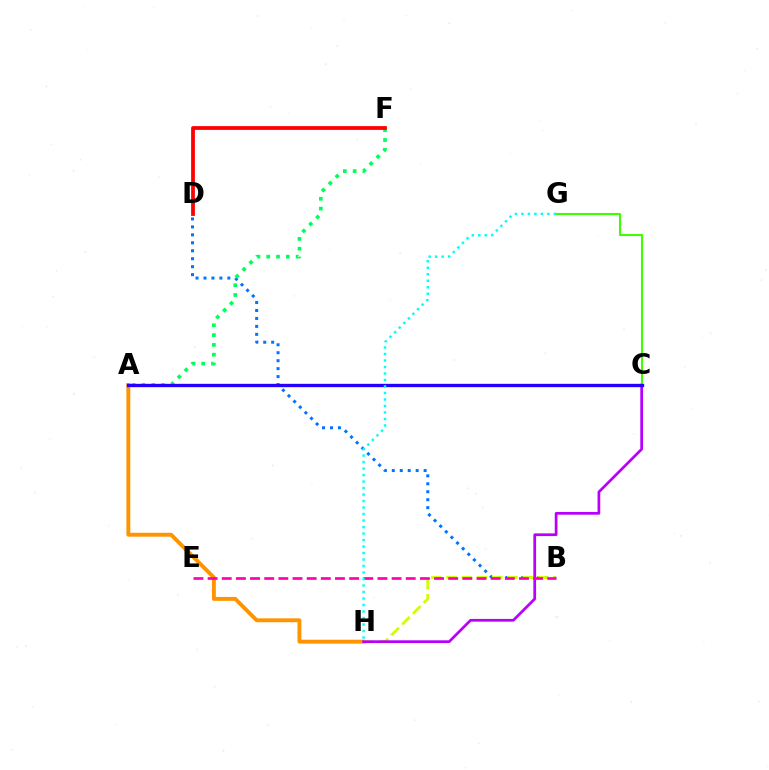{('A', 'H'): [{'color': '#ff9400', 'line_style': 'solid', 'thickness': 2.81}], ('B', 'D'): [{'color': '#0074ff', 'line_style': 'dotted', 'thickness': 2.16}], ('B', 'H'): [{'color': '#d1ff00', 'line_style': 'dashed', 'thickness': 2.07}], ('C', 'H'): [{'color': '#b900ff', 'line_style': 'solid', 'thickness': 1.96}], ('B', 'E'): [{'color': '#ff00ac', 'line_style': 'dashed', 'thickness': 1.92}], ('A', 'F'): [{'color': '#00ff5c', 'line_style': 'dotted', 'thickness': 2.66}], ('C', 'G'): [{'color': '#3dff00', 'line_style': 'solid', 'thickness': 1.5}], ('A', 'C'): [{'color': '#2500ff', 'line_style': 'solid', 'thickness': 2.41}], ('D', 'F'): [{'color': '#ff0000', 'line_style': 'solid', 'thickness': 2.72}], ('G', 'H'): [{'color': '#00fff6', 'line_style': 'dotted', 'thickness': 1.77}]}